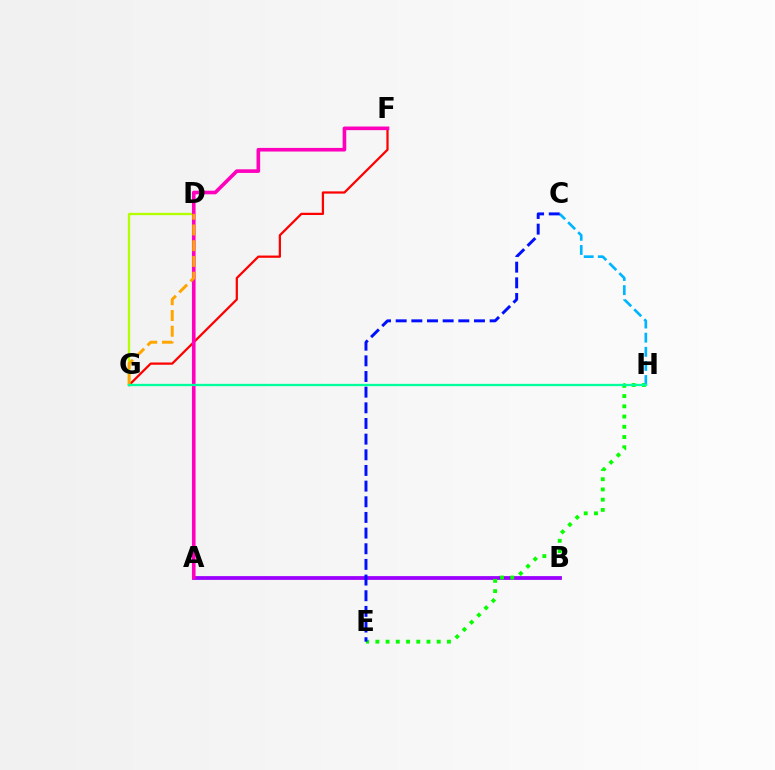{('A', 'B'): [{'color': '#9b00ff', 'line_style': 'solid', 'thickness': 2.72}], ('D', 'G'): [{'color': '#b3ff00', 'line_style': 'solid', 'thickness': 1.67}, {'color': '#ffa500', 'line_style': 'dashed', 'thickness': 2.14}], ('F', 'G'): [{'color': '#ff0000', 'line_style': 'solid', 'thickness': 1.62}], ('E', 'H'): [{'color': '#08ff00', 'line_style': 'dotted', 'thickness': 2.78}], ('A', 'F'): [{'color': '#ff00bd', 'line_style': 'solid', 'thickness': 2.61}], ('C', 'H'): [{'color': '#00b5ff', 'line_style': 'dashed', 'thickness': 1.92}], ('G', 'H'): [{'color': '#00ff9d', 'line_style': 'solid', 'thickness': 1.65}], ('C', 'E'): [{'color': '#0010ff', 'line_style': 'dashed', 'thickness': 2.13}]}